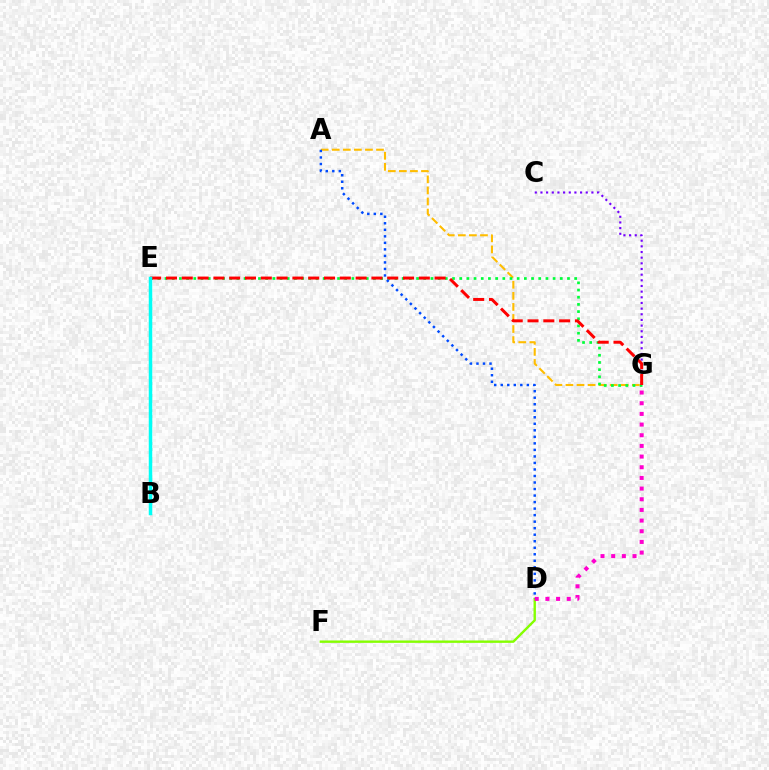{('C', 'G'): [{'color': '#7200ff', 'line_style': 'dotted', 'thickness': 1.54}], ('D', 'F'): [{'color': '#84ff00', 'line_style': 'solid', 'thickness': 1.72}], ('A', 'G'): [{'color': '#ffbd00', 'line_style': 'dashed', 'thickness': 1.5}], ('E', 'G'): [{'color': '#00ff39', 'line_style': 'dotted', 'thickness': 1.95}, {'color': '#ff0000', 'line_style': 'dashed', 'thickness': 2.15}], ('D', 'G'): [{'color': '#ff00cf', 'line_style': 'dotted', 'thickness': 2.9}], ('A', 'D'): [{'color': '#004bff', 'line_style': 'dotted', 'thickness': 1.77}], ('B', 'E'): [{'color': '#00fff6', 'line_style': 'solid', 'thickness': 2.52}]}